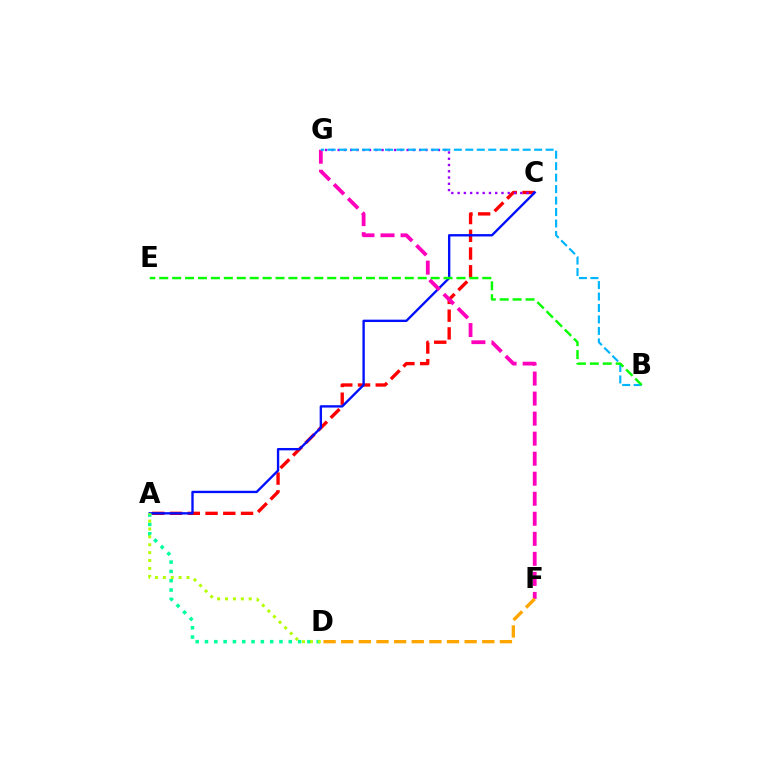{('A', 'C'): [{'color': '#ff0000', 'line_style': 'dashed', 'thickness': 2.41}, {'color': '#0010ff', 'line_style': 'solid', 'thickness': 1.7}], ('C', 'G'): [{'color': '#9b00ff', 'line_style': 'dotted', 'thickness': 1.7}], ('F', 'G'): [{'color': '#ff00bd', 'line_style': 'dashed', 'thickness': 2.72}], ('B', 'G'): [{'color': '#00b5ff', 'line_style': 'dashed', 'thickness': 1.56}], ('A', 'D'): [{'color': '#00ff9d', 'line_style': 'dotted', 'thickness': 2.53}, {'color': '#b3ff00', 'line_style': 'dotted', 'thickness': 2.15}], ('B', 'E'): [{'color': '#08ff00', 'line_style': 'dashed', 'thickness': 1.76}], ('D', 'F'): [{'color': '#ffa500', 'line_style': 'dashed', 'thickness': 2.4}]}